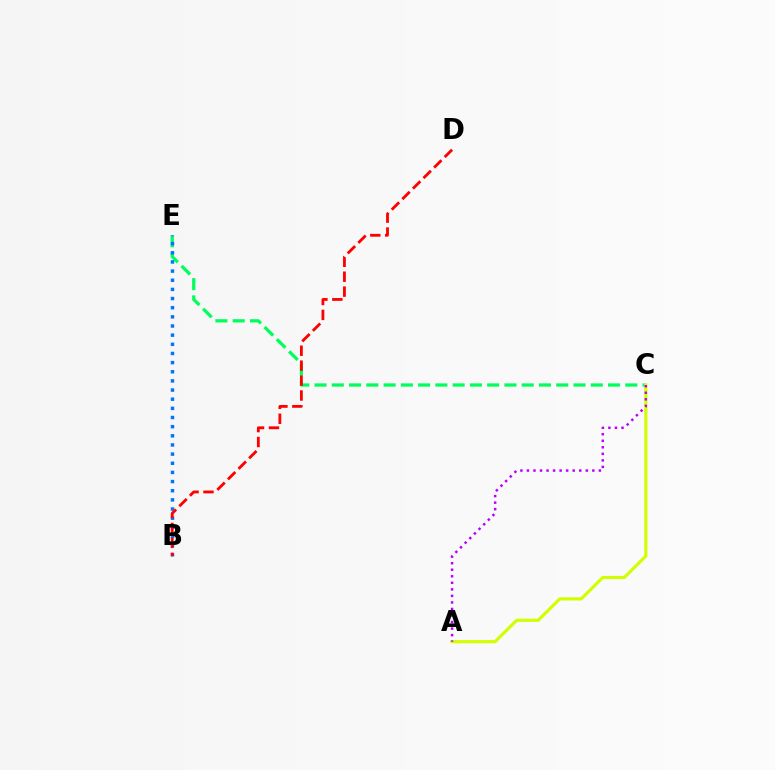{('C', 'E'): [{'color': '#00ff5c', 'line_style': 'dashed', 'thickness': 2.35}], ('A', 'C'): [{'color': '#d1ff00', 'line_style': 'solid', 'thickness': 2.27}, {'color': '#b900ff', 'line_style': 'dotted', 'thickness': 1.78}], ('B', 'E'): [{'color': '#0074ff', 'line_style': 'dotted', 'thickness': 2.49}], ('B', 'D'): [{'color': '#ff0000', 'line_style': 'dashed', 'thickness': 2.03}]}